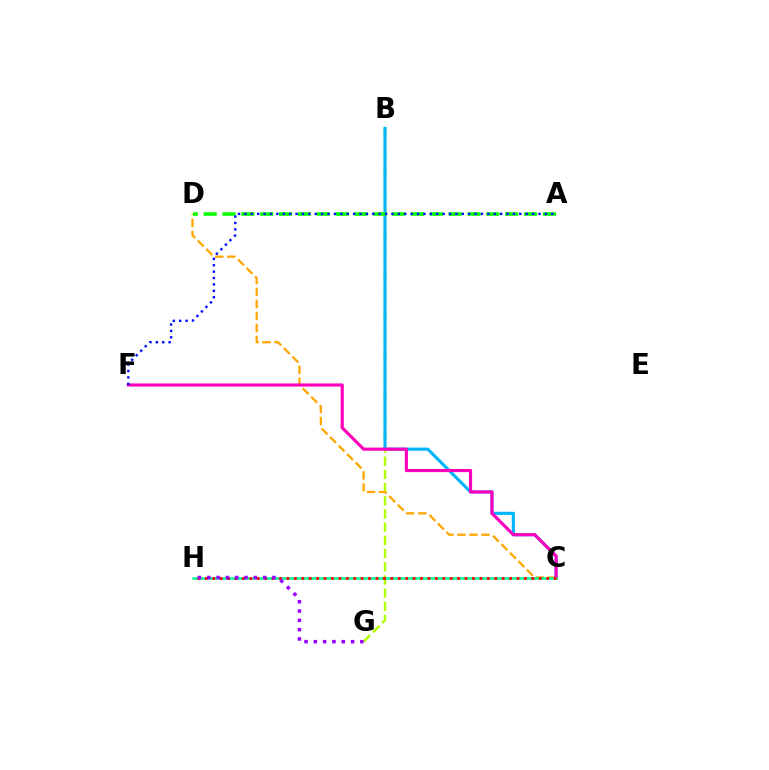{('B', 'G'): [{'color': '#b3ff00', 'line_style': 'dashed', 'thickness': 1.79}], ('C', 'D'): [{'color': '#ffa500', 'line_style': 'dashed', 'thickness': 1.63}], ('B', 'C'): [{'color': '#00b5ff', 'line_style': 'solid', 'thickness': 2.24}], ('A', 'D'): [{'color': '#08ff00', 'line_style': 'dashed', 'thickness': 2.56}], ('C', 'F'): [{'color': '#ff00bd', 'line_style': 'solid', 'thickness': 2.25}], ('C', 'H'): [{'color': '#00ff9d', 'line_style': 'solid', 'thickness': 1.8}, {'color': '#ff0000', 'line_style': 'dotted', 'thickness': 2.02}], ('A', 'F'): [{'color': '#0010ff', 'line_style': 'dotted', 'thickness': 1.74}], ('G', 'H'): [{'color': '#9b00ff', 'line_style': 'dotted', 'thickness': 2.53}]}